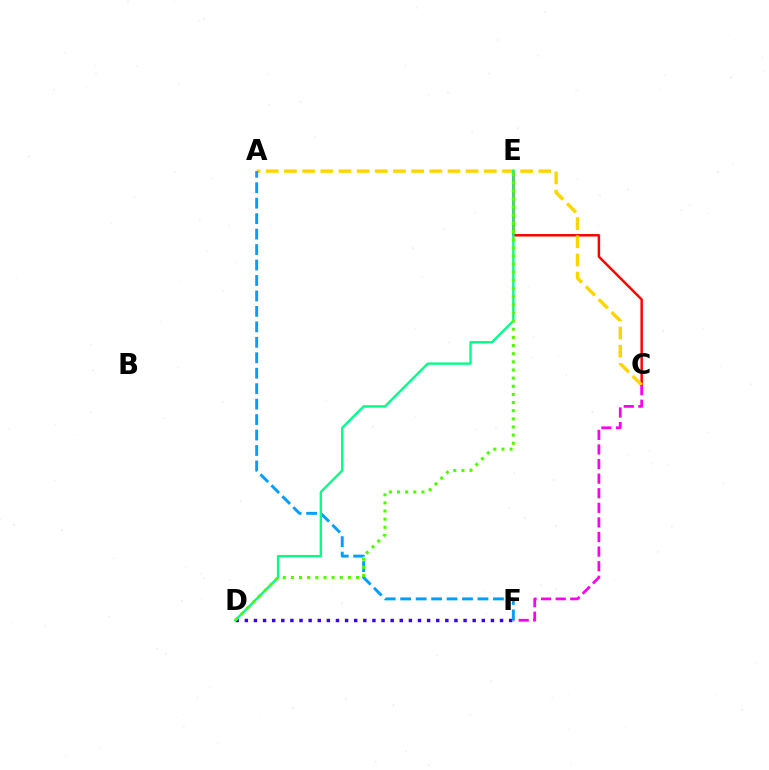{('C', 'E'): [{'color': '#ff0000', 'line_style': 'solid', 'thickness': 1.78}], ('D', 'F'): [{'color': '#3700ff', 'line_style': 'dotted', 'thickness': 2.48}], ('A', 'C'): [{'color': '#ffd500', 'line_style': 'dashed', 'thickness': 2.47}], ('A', 'F'): [{'color': '#009eff', 'line_style': 'dashed', 'thickness': 2.1}], ('C', 'F'): [{'color': '#ff00ed', 'line_style': 'dashed', 'thickness': 1.98}], ('D', 'E'): [{'color': '#00ff86', 'line_style': 'solid', 'thickness': 1.69}, {'color': '#4fff00', 'line_style': 'dotted', 'thickness': 2.21}]}